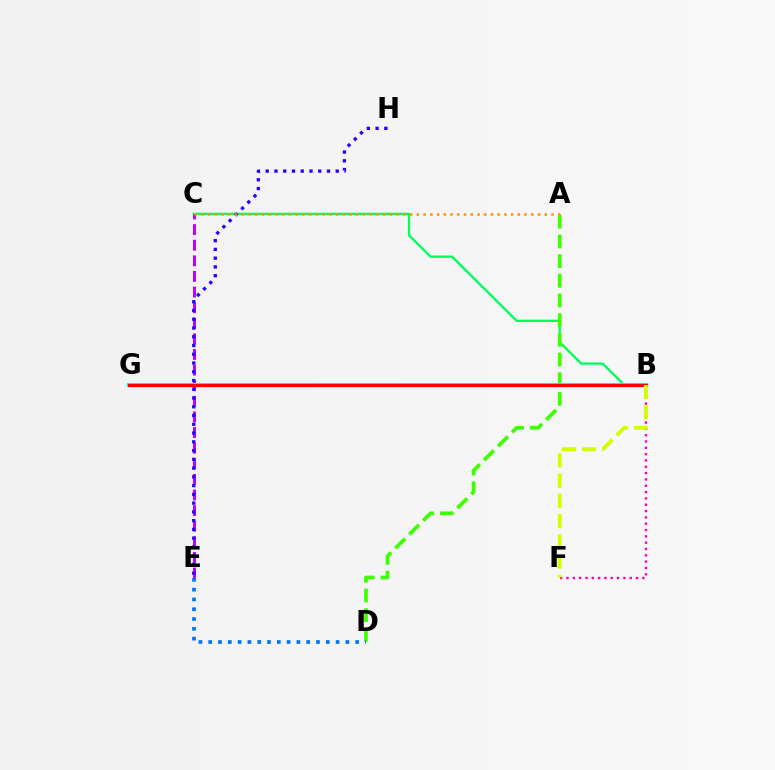{('B', 'C'): [{'color': '#00ff5c', 'line_style': 'solid', 'thickness': 1.69}], ('C', 'E'): [{'color': '#b900ff', 'line_style': 'dashed', 'thickness': 2.12}], ('B', 'F'): [{'color': '#ff00ac', 'line_style': 'dotted', 'thickness': 1.72}, {'color': '#d1ff00', 'line_style': 'dashed', 'thickness': 2.75}], ('A', 'D'): [{'color': '#3dff00', 'line_style': 'dashed', 'thickness': 2.67}], ('B', 'G'): [{'color': '#00fff6', 'line_style': 'solid', 'thickness': 2.95}, {'color': '#ff0000', 'line_style': 'solid', 'thickness': 2.31}], ('E', 'H'): [{'color': '#2500ff', 'line_style': 'dotted', 'thickness': 2.38}], ('A', 'C'): [{'color': '#ff9400', 'line_style': 'dotted', 'thickness': 1.83}], ('D', 'E'): [{'color': '#0074ff', 'line_style': 'dotted', 'thickness': 2.66}]}